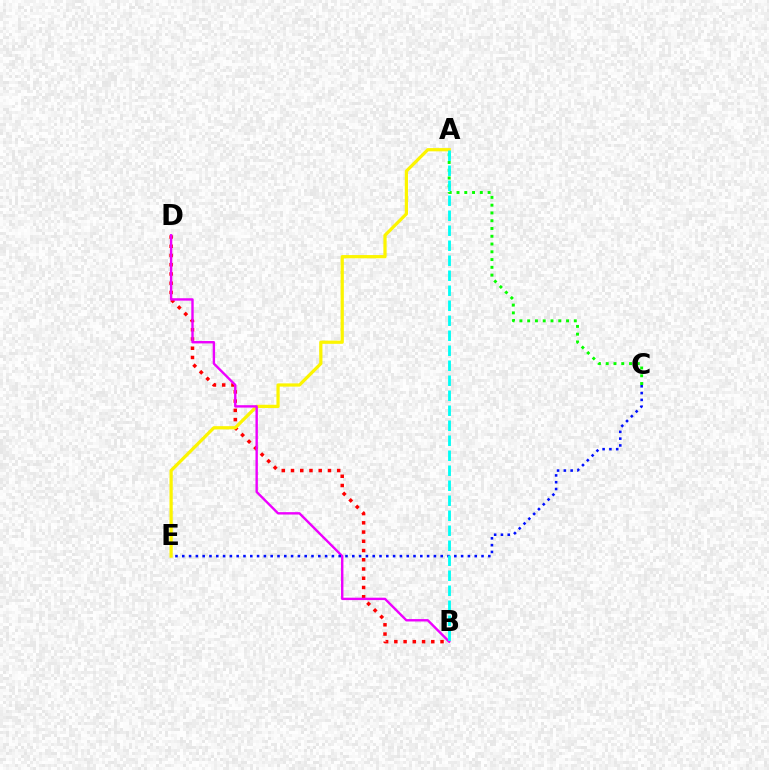{('B', 'D'): [{'color': '#ff0000', 'line_style': 'dotted', 'thickness': 2.51}, {'color': '#ee00ff', 'line_style': 'solid', 'thickness': 1.73}], ('A', 'E'): [{'color': '#fcf500', 'line_style': 'solid', 'thickness': 2.33}], ('A', 'C'): [{'color': '#08ff00', 'line_style': 'dotted', 'thickness': 2.11}], ('C', 'E'): [{'color': '#0010ff', 'line_style': 'dotted', 'thickness': 1.85}], ('A', 'B'): [{'color': '#00fff6', 'line_style': 'dashed', 'thickness': 2.04}]}